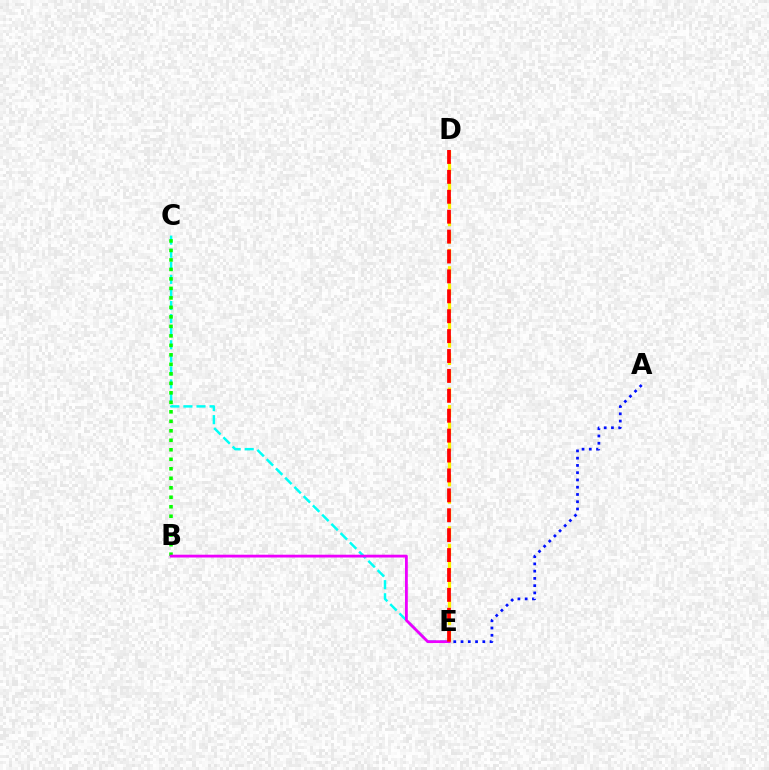{('C', 'E'): [{'color': '#00fff6', 'line_style': 'dashed', 'thickness': 1.78}], ('B', 'C'): [{'color': '#08ff00', 'line_style': 'dotted', 'thickness': 2.58}], ('D', 'E'): [{'color': '#fcf500', 'line_style': 'dashed', 'thickness': 2.36}, {'color': '#ff0000', 'line_style': 'dashed', 'thickness': 2.7}], ('B', 'E'): [{'color': '#ee00ff', 'line_style': 'solid', 'thickness': 2.02}], ('A', 'E'): [{'color': '#0010ff', 'line_style': 'dotted', 'thickness': 1.97}]}